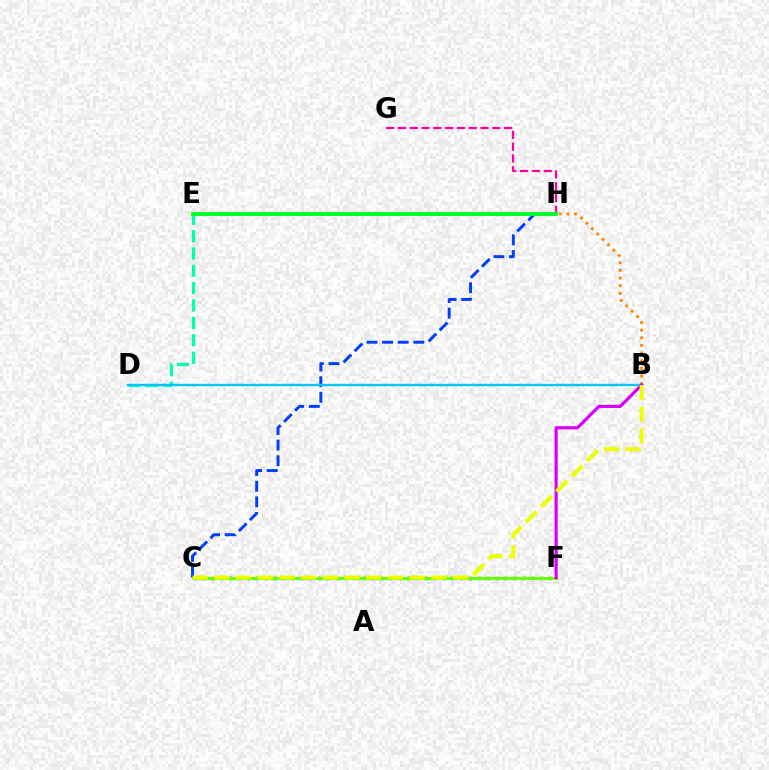{('E', 'H'): [{'color': '#ff0000', 'line_style': 'dotted', 'thickness': 1.75}, {'color': '#00ff27', 'line_style': 'solid', 'thickness': 2.78}], ('G', 'H'): [{'color': '#ff00a0', 'line_style': 'dashed', 'thickness': 1.6}], ('D', 'E'): [{'color': '#00ffaf', 'line_style': 'dashed', 'thickness': 2.36}], ('C', 'F'): [{'color': '#4f00ff', 'line_style': 'dotted', 'thickness': 2.41}, {'color': '#66ff00', 'line_style': 'solid', 'thickness': 2.23}], ('C', 'H'): [{'color': '#003fff', 'line_style': 'dashed', 'thickness': 2.12}], ('B', 'D'): [{'color': '#00c7ff', 'line_style': 'solid', 'thickness': 1.71}], ('B', 'H'): [{'color': '#ff8800', 'line_style': 'dotted', 'thickness': 2.07}], ('B', 'F'): [{'color': '#d600ff', 'line_style': 'solid', 'thickness': 2.31}], ('B', 'C'): [{'color': '#eeff00', 'line_style': 'dashed', 'thickness': 2.95}]}